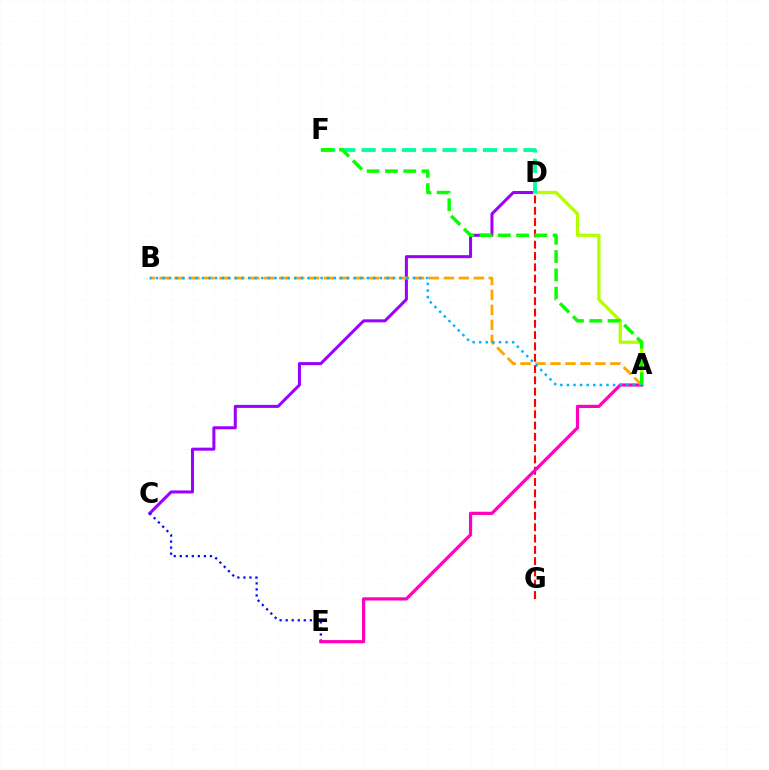{('C', 'D'): [{'color': '#9b00ff', 'line_style': 'solid', 'thickness': 2.17}], ('A', 'D'): [{'color': '#b3ff00', 'line_style': 'solid', 'thickness': 2.36}], ('D', 'F'): [{'color': '#00ff9d', 'line_style': 'dashed', 'thickness': 2.75}], ('C', 'E'): [{'color': '#0010ff', 'line_style': 'dotted', 'thickness': 1.64}], ('D', 'G'): [{'color': '#ff0000', 'line_style': 'dashed', 'thickness': 1.54}], ('A', 'E'): [{'color': '#ff00bd', 'line_style': 'solid', 'thickness': 2.3}], ('A', 'B'): [{'color': '#ffa500', 'line_style': 'dashed', 'thickness': 2.03}, {'color': '#00b5ff', 'line_style': 'dotted', 'thickness': 1.79}], ('A', 'F'): [{'color': '#08ff00', 'line_style': 'dashed', 'thickness': 2.48}]}